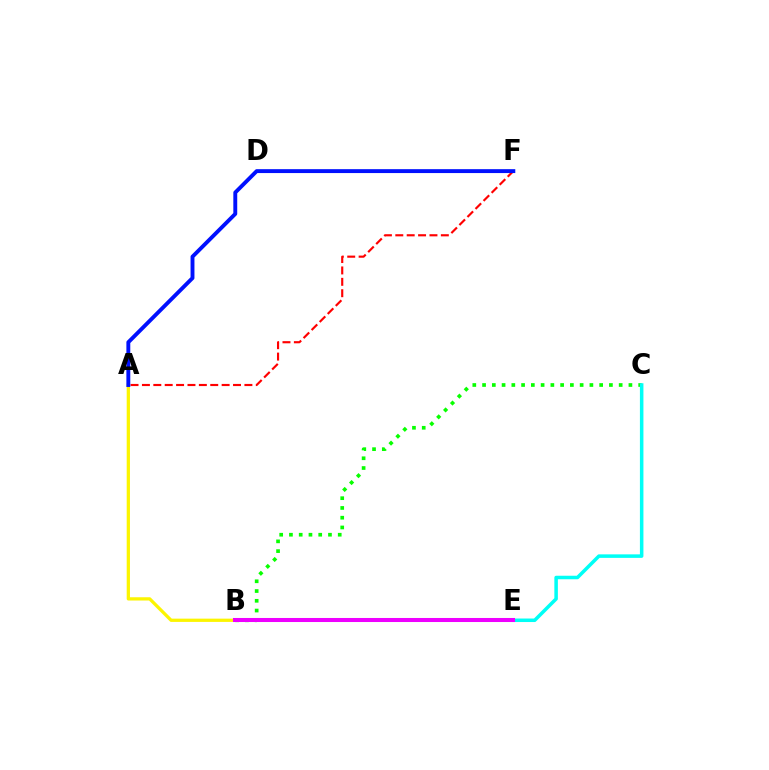{('B', 'C'): [{'color': '#08ff00', 'line_style': 'dotted', 'thickness': 2.65}], ('A', 'F'): [{'color': '#ff0000', 'line_style': 'dashed', 'thickness': 1.55}, {'color': '#0010ff', 'line_style': 'solid', 'thickness': 2.81}], ('A', 'B'): [{'color': '#fcf500', 'line_style': 'solid', 'thickness': 2.35}], ('C', 'E'): [{'color': '#00fff6', 'line_style': 'solid', 'thickness': 2.53}], ('B', 'E'): [{'color': '#ee00ff', 'line_style': 'solid', 'thickness': 2.91}]}